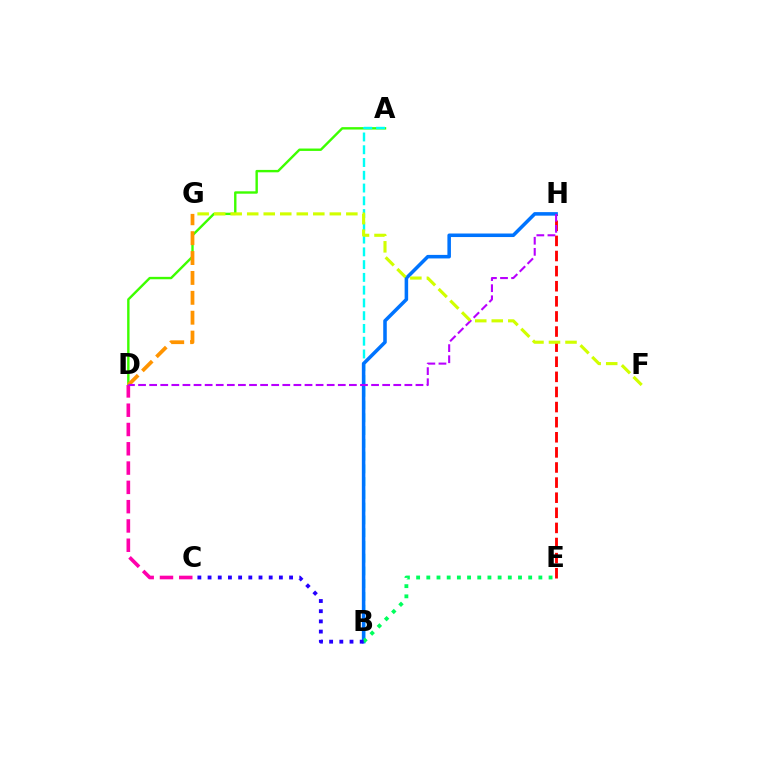{('A', 'D'): [{'color': '#3dff00', 'line_style': 'solid', 'thickness': 1.73}], ('E', 'H'): [{'color': '#ff0000', 'line_style': 'dashed', 'thickness': 2.05}], ('A', 'B'): [{'color': '#00fff6', 'line_style': 'dashed', 'thickness': 1.73}], ('C', 'D'): [{'color': '#ff00ac', 'line_style': 'dashed', 'thickness': 2.62}], ('B', 'H'): [{'color': '#0074ff', 'line_style': 'solid', 'thickness': 2.55}], ('D', 'G'): [{'color': '#ff9400', 'line_style': 'dashed', 'thickness': 2.7}], ('D', 'H'): [{'color': '#b900ff', 'line_style': 'dashed', 'thickness': 1.51}], ('F', 'G'): [{'color': '#d1ff00', 'line_style': 'dashed', 'thickness': 2.24}], ('B', 'E'): [{'color': '#00ff5c', 'line_style': 'dotted', 'thickness': 2.77}], ('B', 'C'): [{'color': '#2500ff', 'line_style': 'dotted', 'thickness': 2.77}]}